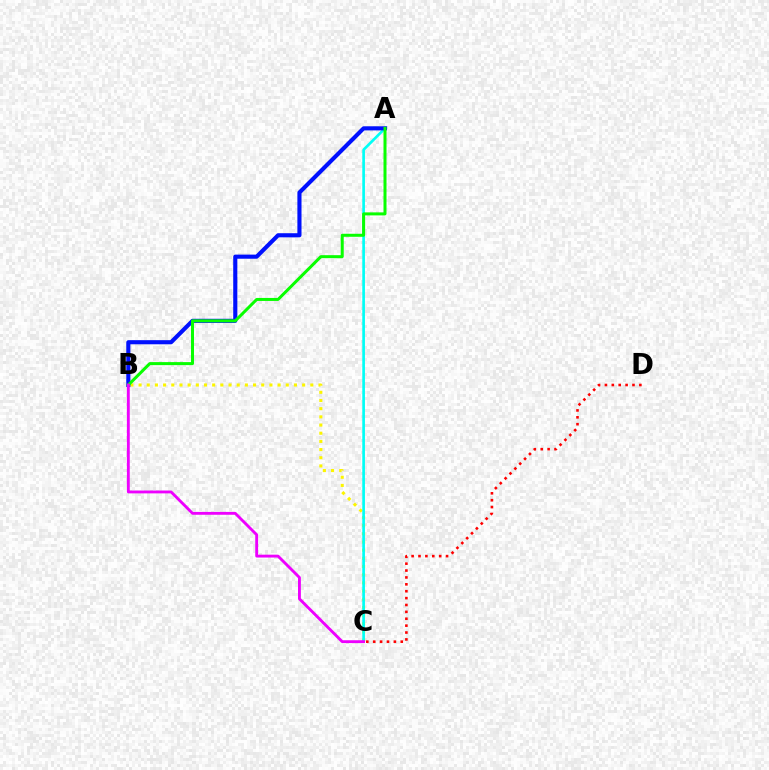{('B', 'C'): [{'color': '#fcf500', 'line_style': 'dotted', 'thickness': 2.22}, {'color': '#ee00ff', 'line_style': 'solid', 'thickness': 2.06}], ('A', 'C'): [{'color': '#00fff6', 'line_style': 'solid', 'thickness': 1.92}], ('A', 'B'): [{'color': '#0010ff', 'line_style': 'solid', 'thickness': 2.96}, {'color': '#08ff00', 'line_style': 'solid', 'thickness': 2.17}], ('C', 'D'): [{'color': '#ff0000', 'line_style': 'dotted', 'thickness': 1.87}]}